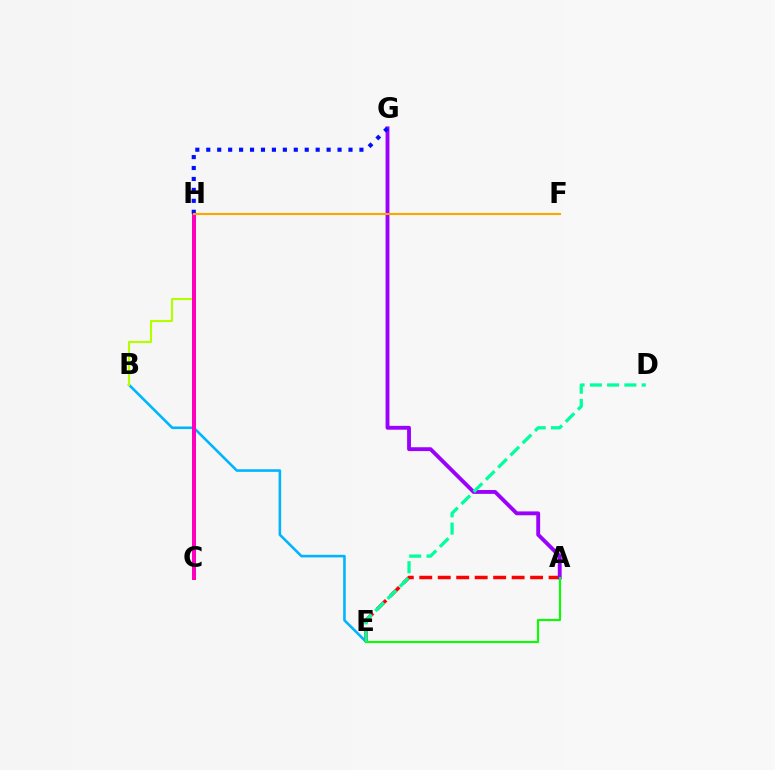{('B', 'E'): [{'color': '#00b5ff', 'line_style': 'solid', 'thickness': 1.87}], ('A', 'E'): [{'color': '#ff0000', 'line_style': 'dashed', 'thickness': 2.51}, {'color': '#08ff00', 'line_style': 'solid', 'thickness': 1.52}], ('B', 'H'): [{'color': '#b3ff00', 'line_style': 'solid', 'thickness': 1.54}], ('C', 'H'): [{'color': '#ff00bd', 'line_style': 'solid', 'thickness': 2.87}], ('A', 'G'): [{'color': '#9b00ff', 'line_style': 'solid', 'thickness': 2.77}], ('G', 'H'): [{'color': '#0010ff', 'line_style': 'dotted', 'thickness': 2.97}], ('F', 'H'): [{'color': '#ffa500', 'line_style': 'solid', 'thickness': 1.53}], ('D', 'E'): [{'color': '#00ff9d', 'line_style': 'dashed', 'thickness': 2.35}]}